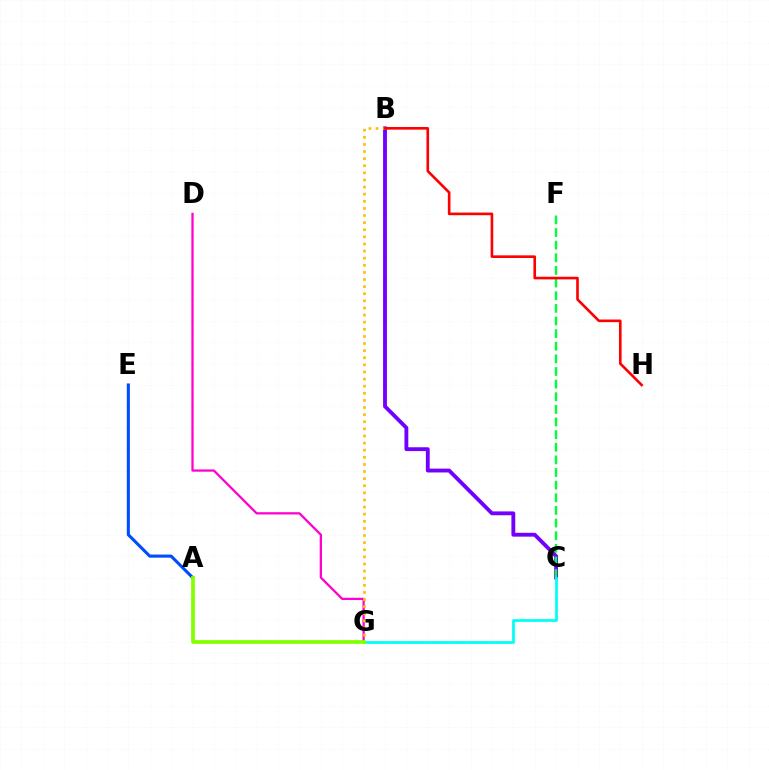{('B', 'C'): [{'color': '#7200ff', 'line_style': 'solid', 'thickness': 2.77}], ('A', 'E'): [{'color': '#004bff', 'line_style': 'solid', 'thickness': 2.22}], ('D', 'G'): [{'color': '#ff00cf', 'line_style': 'solid', 'thickness': 1.64}], ('B', 'G'): [{'color': '#ffbd00', 'line_style': 'dotted', 'thickness': 1.93}], ('C', 'F'): [{'color': '#00ff39', 'line_style': 'dashed', 'thickness': 1.72}], ('C', 'G'): [{'color': '#00fff6', 'line_style': 'solid', 'thickness': 1.98}], ('A', 'G'): [{'color': '#84ff00', 'line_style': 'solid', 'thickness': 2.7}], ('B', 'H'): [{'color': '#ff0000', 'line_style': 'solid', 'thickness': 1.89}]}